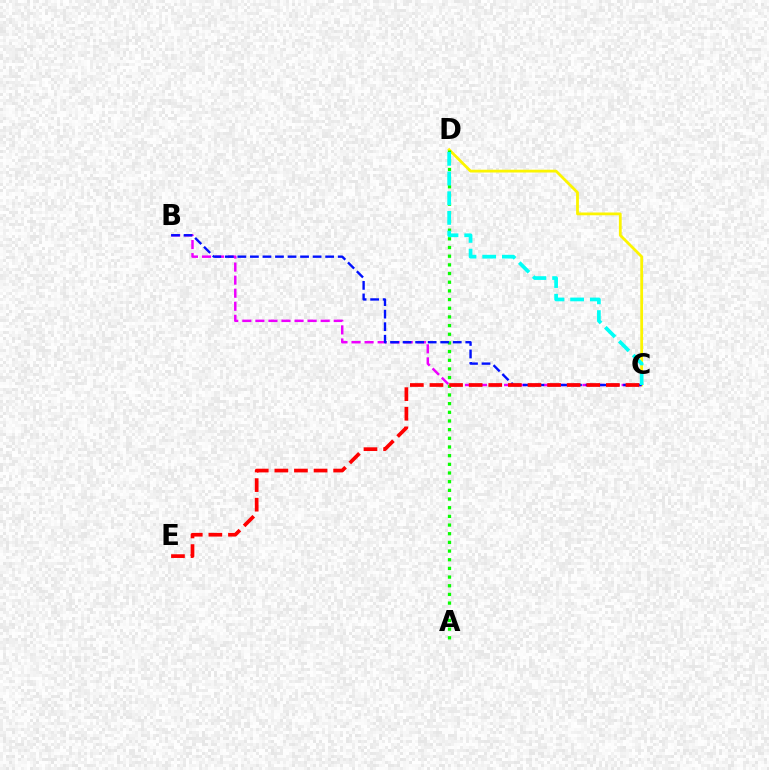{('C', 'D'): [{'color': '#fcf500', 'line_style': 'solid', 'thickness': 2.01}, {'color': '#00fff6', 'line_style': 'dashed', 'thickness': 2.68}], ('A', 'D'): [{'color': '#08ff00', 'line_style': 'dotted', 'thickness': 2.36}], ('B', 'C'): [{'color': '#ee00ff', 'line_style': 'dashed', 'thickness': 1.77}, {'color': '#0010ff', 'line_style': 'dashed', 'thickness': 1.7}], ('C', 'E'): [{'color': '#ff0000', 'line_style': 'dashed', 'thickness': 2.66}]}